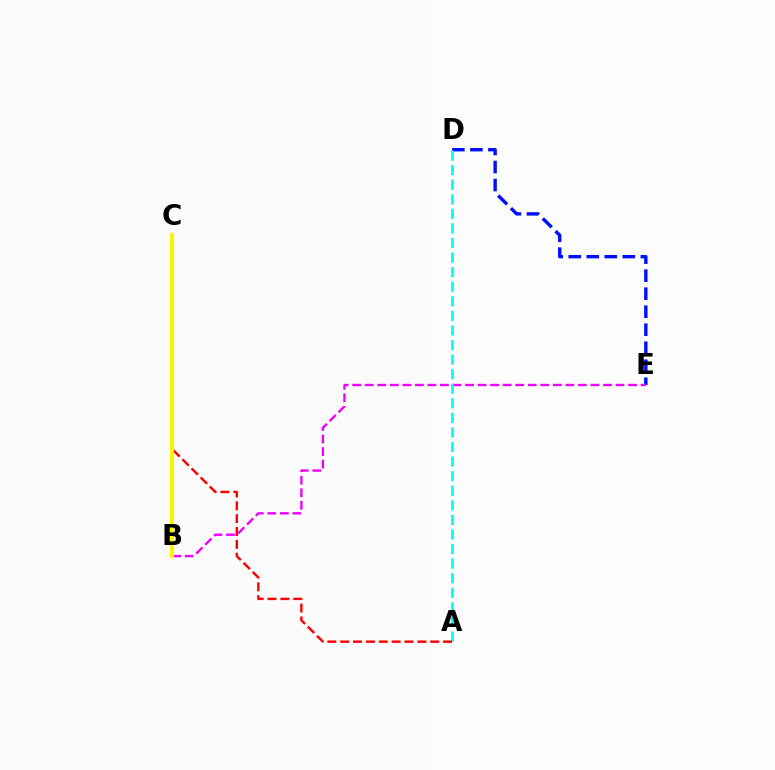{('B', 'C'): [{'color': '#08ff00', 'line_style': 'solid', 'thickness': 1.94}, {'color': '#fcf500', 'line_style': 'solid', 'thickness': 2.94}], ('D', 'E'): [{'color': '#0010ff', 'line_style': 'dashed', 'thickness': 2.45}], ('B', 'E'): [{'color': '#ee00ff', 'line_style': 'dashed', 'thickness': 1.7}], ('A', 'D'): [{'color': '#00fff6', 'line_style': 'dashed', 'thickness': 1.98}], ('A', 'C'): [{'color': '#ff0000', 'line_style': 'dashed', 'thickness': 1.75}]}